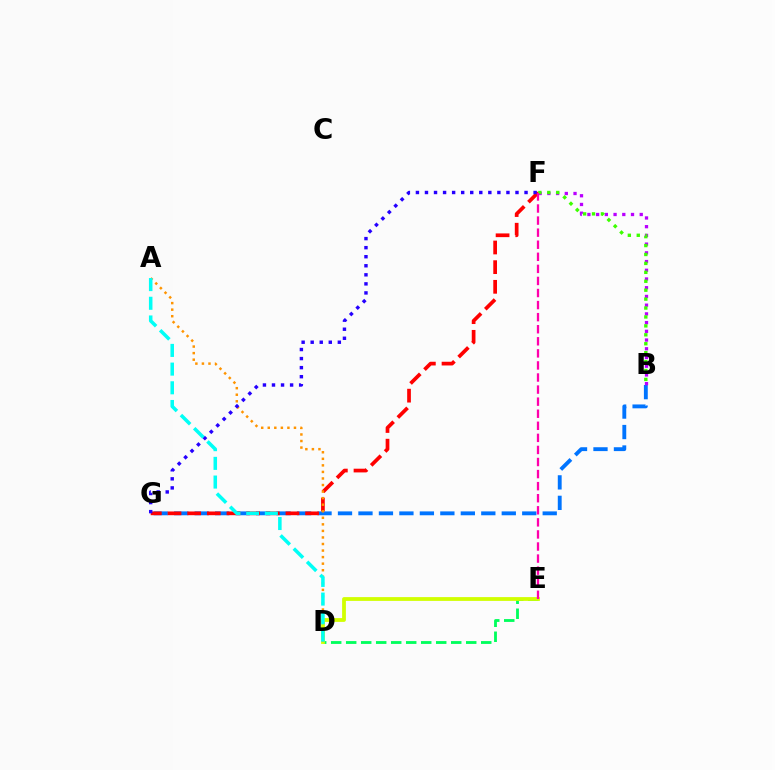{('B', 'G'): [{'color': '#0074ff', 'line_style': 'dashed', 'thickness': 2.78}], ('D', 'E'): [{'color': '#00ff5c', 'line_style': 'dashed', 'thickness': 2.04}, {'color': '#d1ff00', 'line_style': 'solid', 'thickness': 2.72}], ('F', 'G'): [{'color': '#ff0000', 'line_style': 'dashed', 'thickness': 2.67}, {'color': '#2500ff', 'line_style': 'dotted', 'thickness': 2.46}], ('A', 'D'): [{'color': '#ff9400', 'line_style': 'dotted', 'thickness': 1.78}, {'color': '#00fff6', 'line_style': 'dashed', 'thickness': 2.54}], ('B', 'F'): [{'color': '#b900ff', 'line_style': 'dotted', 'thickness': 2.37}, {'color': '#3dff00', 'line_style': 'dotted', 'thickness': 2.42}], ('E', 'F'): [{'color': '#ff00ac', 'line_style': 'dashed', 'thickness': 1.64}]}